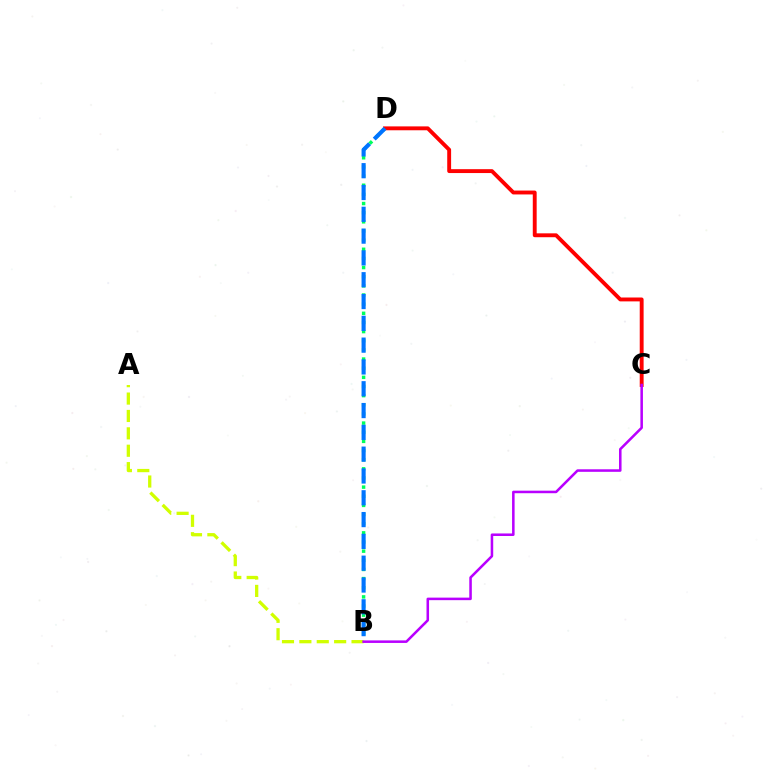{('B', 'D'): [{'color': '#00ff5c', 'line_style': 'dotted', 'thickness': 2.49}, {'color': '#0074ff', 'line_style': 'dashed', 'thickness': 2.96}], ('A', 'B'): [{'color': '#d1ff00', 'line_style': 'dashed', 'thickness': 2.36}], ('C', 'D'): [{'color': '#ff0000', 'line_style': 'solid', 'thickness': 2.8}], ('B', 'C'): [{'color': '#b900ff', 'line_style': 'solid', 'thickness': 1.83}]}